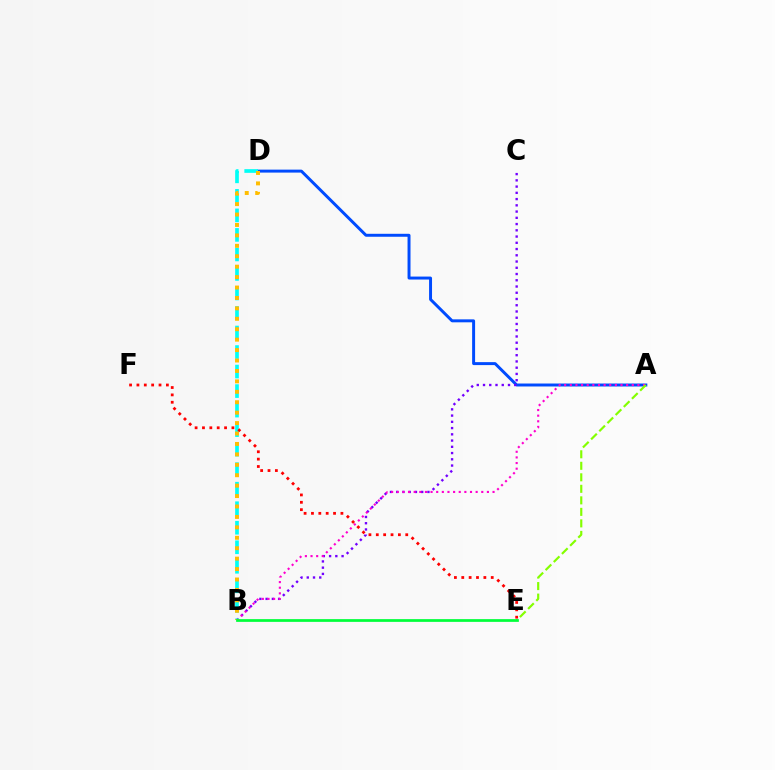{('A', 'D'): [{'color': '#004bff', 'line_style': 'solid', 'thickness': 2.13}], ('B', 'C'): [{'color': '#7200ff', 'line_style': 'dotted', 'thickness': 1.7}], ('A', 'B'): [{'color': '#ff00cf', 'line_style': 'dotted', 'thickness': 1.53}], ('A', 'E'): [{'color': '#84ff00', 'line_style': 'dashed', 'thickness': 1.56}], ('B', 'D'): [{'color': '#00fff6', 'line_style': 'dashed', 'thickness': 2.65}, {'color': '#ffbd00', 'line_style': 'dotted', 'thickness': 2.83}], ('B', 'E'): [{'color': '#00ff39', 'line_style': 'solid', 'thickness': 1.97}], ('E', 'F'): [{'color': '#ff0000', 'line_style': 'dotted', 'thickness': 2.0}]}